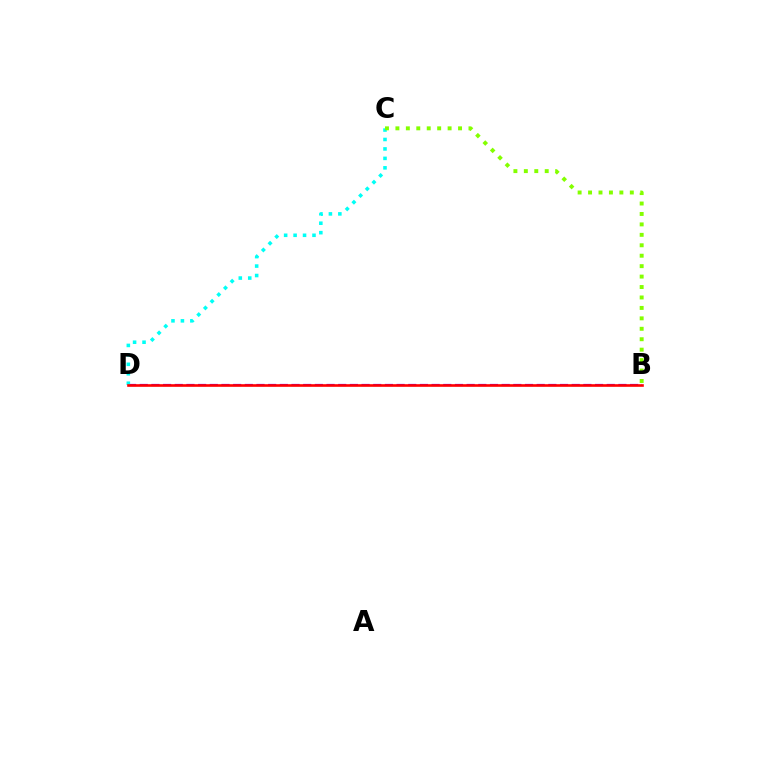{('B', 'D'): [{'color': '#7200ff', 'line_style': 'dashed', 'thickness': 1.59}, {'color': '#ff0000', 'line_style': 'solid', 'thickness': 1.89}], ('C', 'D'): [{'color': '#00fff6', 'line_style': 'dotted', 'thickness': 2.57}], ('B', 'C'): [{'color': '#84ff00', 'line_style': 'dotted', 'thickness': 2.84}]}